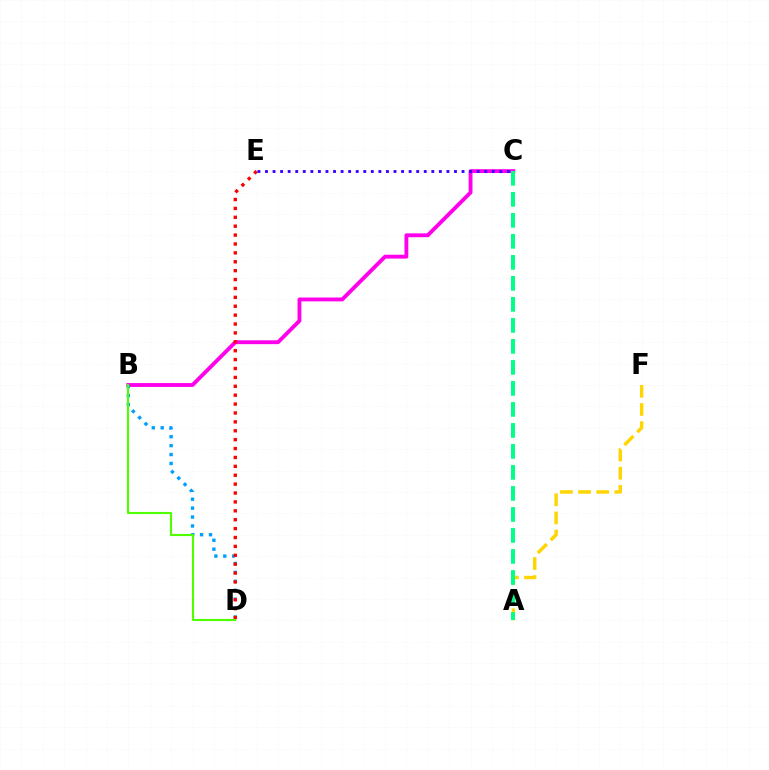{('B', 'C'): [{'color': '#ff00ed', 'line_style': 'solid', 'thickness': 2.78}], ('A', 'F'): [{'color': '#ffd500', 'line_style': 'dashed', 'thickness': 2.47}], ('B', 'D'): [{'color': '#009eff', 'line_style': 'dotted', 'thickness': 2.42}, {'color': '#4fff00', 'line_style': 'solid', 'thickness': 1.53}], ('D', 'E'): [{'color': '#ff0000', 'line_style': 'dotted', 'thickness': 2.42}], ('A', 'C'): [{'color': '#00ff86', 'line_style': 'dashed', 'thickness': 2.85}], ('C', 'E'): [{'color': '#3700ff', 'line_style': 'dotted', 'thickness': 2.05}]}